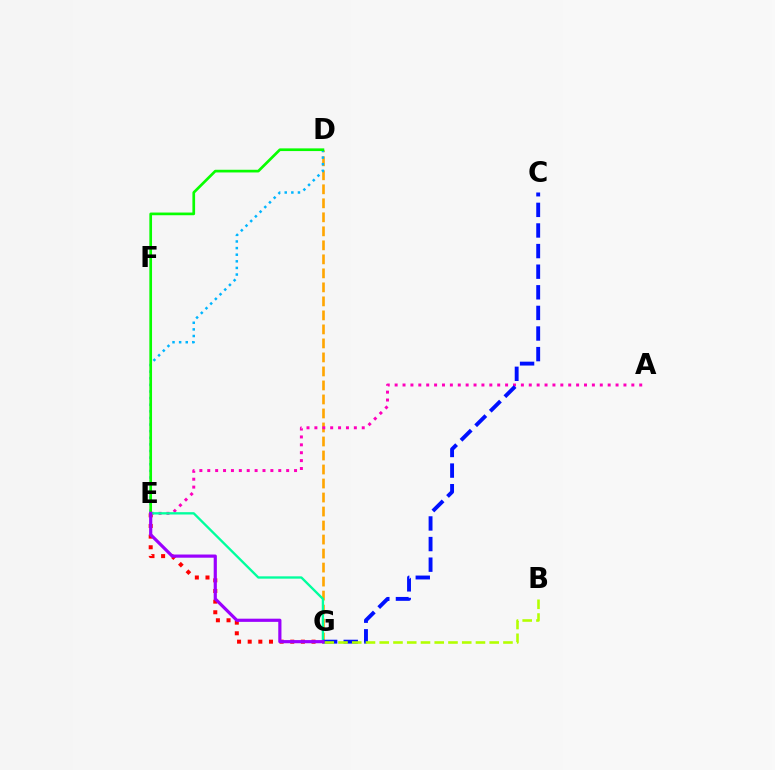{('D', 'G'): [{'color': '#ffa500', 'line_style': 'dashed', 'thickness': 1.9}], ('E', 'G'): [{'color': '#ff0000', 'line_style': 'dotted', 'thickness': 2.89}, {'color': '#00ff9d', 'line_style': 'solid', 'thickness': 1.68}, {'color': '#9b00ff', 'line_style': 'solid', 'thickness': 2.29}], ('A', 'E'): [{'color': '#ff00bd', 'line_style': 'dotted', 'thickness': 2.14}], ('D', 'E'): [{'color': '#00b5ff', 'line_style': 'dotted', 'thickness': 1.8}, {'color': '#08ff00', 'line_style': 'solid', 'thickness': 1.94}], ('C', 'G'): [{'color': '#0010ff', 'line_style': 'dashed', 'thickness': 2.8}], ('B', 'G'): [{'color': '#b3ff00', 'line_style': 'dashed', 'thickness': 1.87}]}